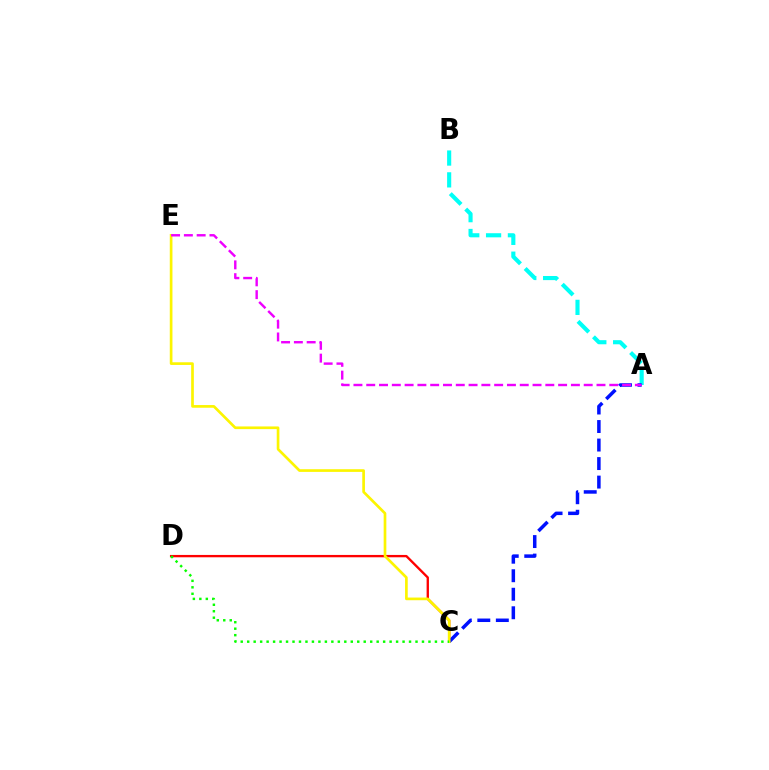{('C', 'D'): [{'color': '#ff0000', 'line_style': 'solid', 'thickness': 1.69}, {'color': '#08ff00', 'line_style': 'dotted', 'thickness': 1.76}], ('A', 'B'): [{'color': '#00fff6', 'line_style': 'dashed', 'thickness': 2.96}], ('A', 'C'): [{'color': '#0010ff', 'line_style': 'dashed', 'thickness': 2.52}], ('C', 'E'): [{'color': '#fcf500', 'line_style': 'solid', 'thickness': 1.93}], ('A', 'E'): [{'color': '#ee00ff', 'line_style': 'dashed', 'thickness': 1.74}]}